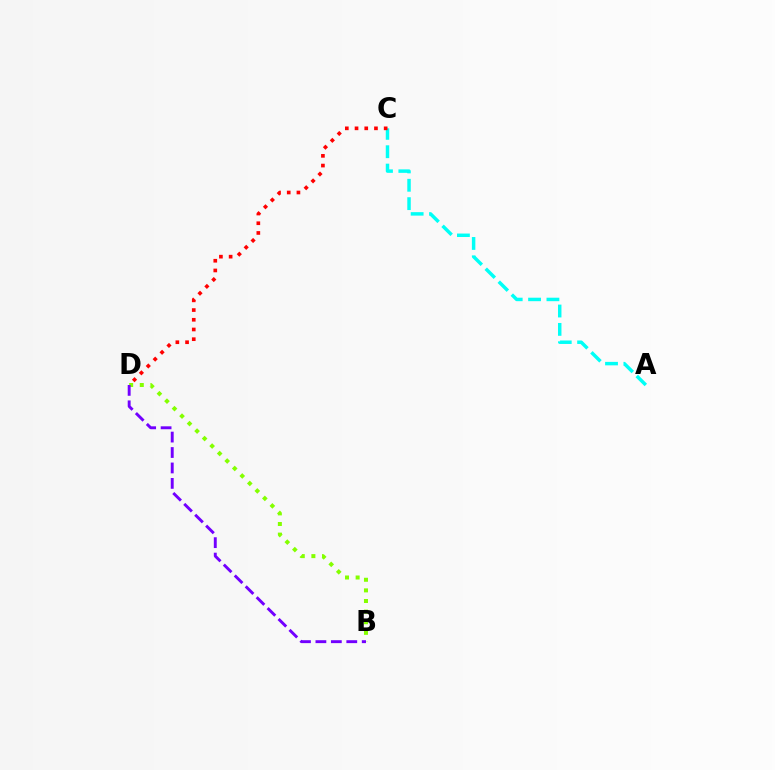{('A', 'C'): [{'color': '#00fff6', 'line_style': 'dashed', 'thickness': 2.49}], ('C', 'D'): [{'color': '#ff0000', 'line_style': 'dotted', 'thickness': 2.64}], ('B', 'D'): [{'color': '#84ff00', 'line_style': 'dotted', 'thickness': 2.88}, {'color': '#7200ff', 'line_style': 'dashed', 'thickness': 2.1}]}